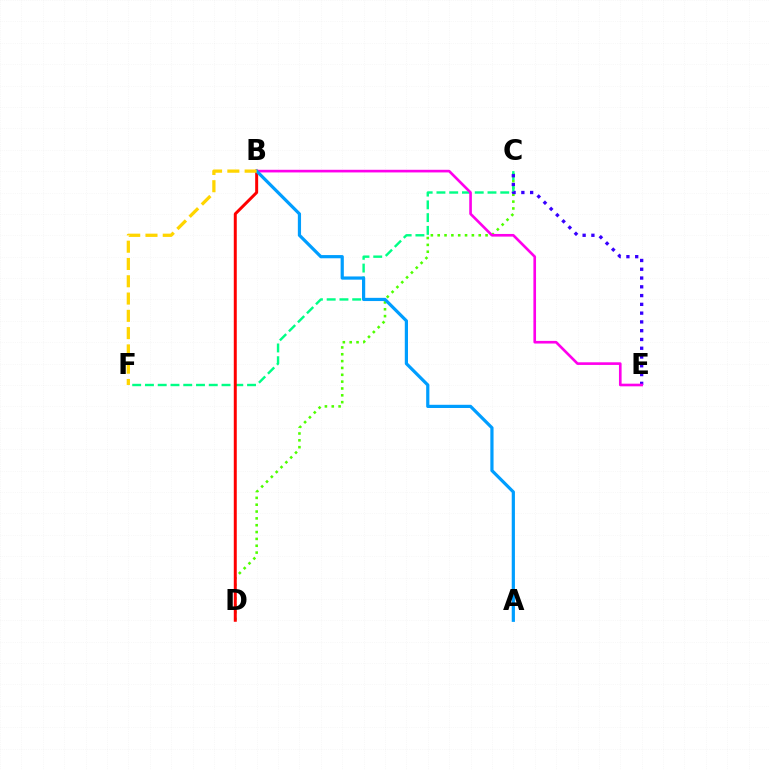{('C', 'D'): [{'color': '#4fff00', 'line_style': 'dotted', 'thickness': 1.86}], ('C', 'F'): [{'color': '#00ff86', 'line_style': 'dashed', 'thickness': 1.73}], ('B', 'D'): [{'color': '#ff0000', 'line_style': 'solid', 'thickness': 2.14}], ('C', 'E'): [{'color': '#3700ff', 'line_style': 'dotted', 'thickness': 2.38}], ('B', 'E'): [{'color': '#ff00ed', 'line_style': 'solid', 'thickness': 1.9}], ('A', 'B'): [{'color': '#009eff', 'line_style': 'solid', 'thickness': 2.31}], ('B', 'F'): [{'color': '#ffd500', 'line_style': 'dashed', 'thickness': 2.35}]}